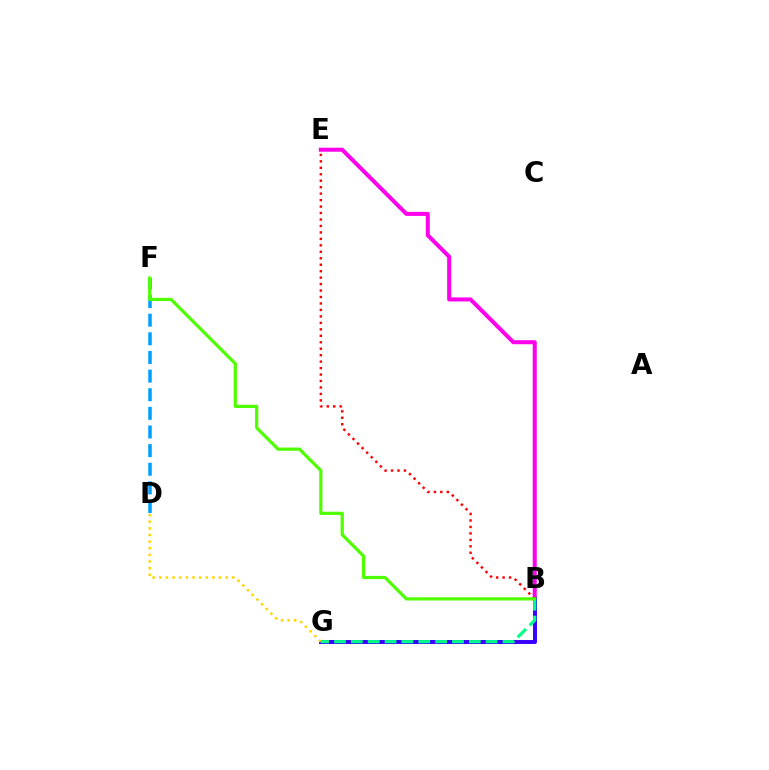{('B', 'E'): [{'color': '#ff00ed', 'line_style': 'solid', 'thickness': 2.9}, {'color': '#ff0000', 'line_style': 'dotted', 'thickness': 1.76}], ('B', 'G'): [{'color': '#3700ff', 'line_style': 'solid', 'thickness': 2.85}, {'color': '#00ff86', 'line_style': 'dashed', 'thickness': 2.29}], ('D', 'G'): [{'color': '#ffd500', 'line_style': 'dotted', 'thickness': 1.8}], ('D', 'F'): [{'color': '#009eff', 'line_style': 'dashed', 'thickness': 2.53}], ('B', 'F'): [{'color': '#4fff00', 'line_style': 'solid', 'thickness': 2.31}]}